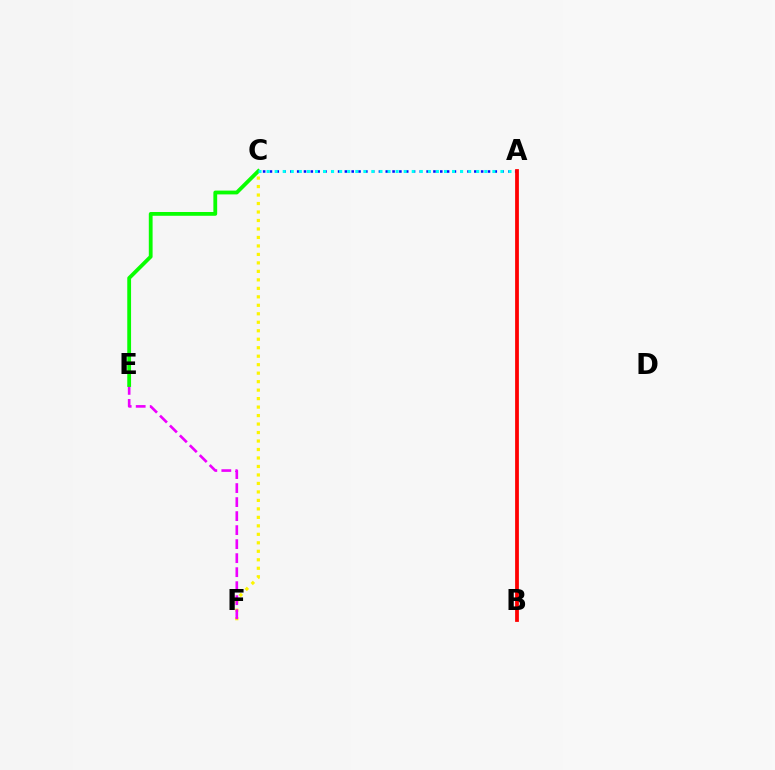{('A', 'C'): [{'color': '#0010ff', 'line_style': 'dotted', 'thickness': 1.85}, {'color': '#00fff6', 'line_style': 'dotted', 'thickness': 2.19}], ('C', 'F'): [{'color': '#fcf500', 'line_style': 'dotted', 'thickness': 2.3}], ('E', 'F'): [{'color': '#ee00ff', 'line_style': 'dashed', 'thickness': 1.9}], ('C', 'E'): [{'color': '#08ff00', 'line_style': 'solid', 'thickness': 2.73}], ('A', 'B'): [{'color': '#ff0000', 'line_style': 'solid', 'thickness': 2.72}]}